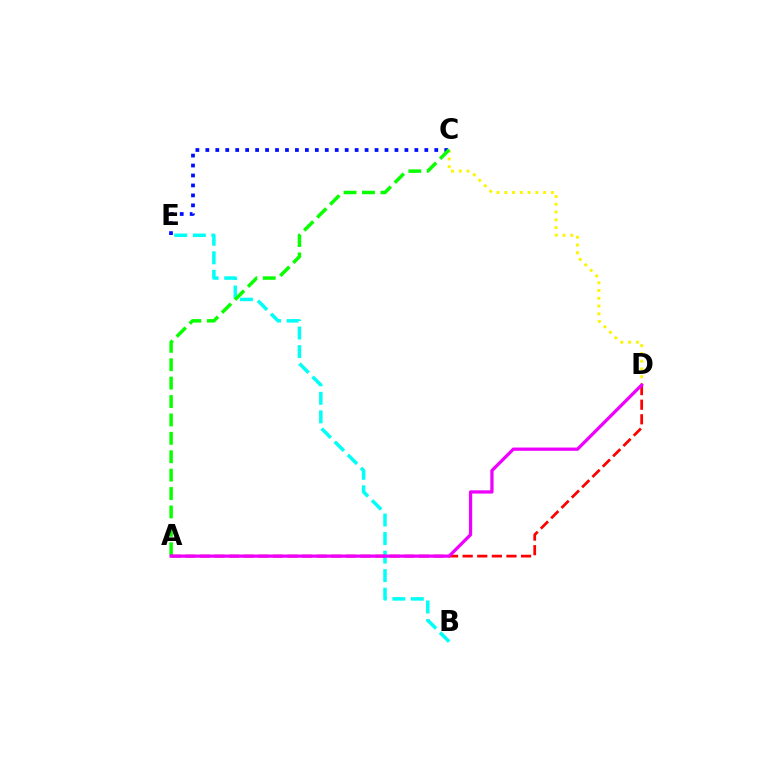{('B', 'E'): [{'color': '#00fff6', 'line_style': 'dashed', 'thickness': 2.52}], ('C', 'E'): [{'color': '#0010ff', 'line_style': 'dotted', 'thickness': 2.7}], ('C', 'D'): [{'color': '#fcf500', 'line_style': 'dotted', 'thickness': 2.11}], ('A', 'C'): [{'color': '#08ff00', 'line_style': 'dashed', 'thickness': 2.5}], ('A', 'D'): [{'color': '#ff0000', 'line_style': 'dashed', 'thickness': 1.98}, {'color': '#ee00ff', 'line_style': 'solid', 'thickness': 2.34}]}